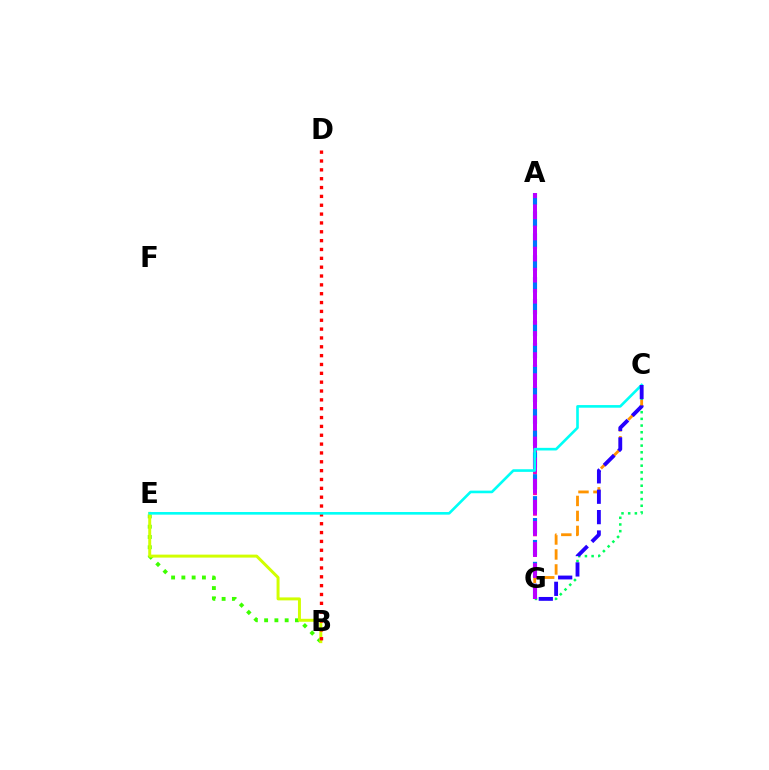{('C', 'G'): [{'color': '#00ff5c', 'line_style': 'dotted', 'thickness': 1.82}, {'color': '#ff9400', 'line_style': 'dashed', 'thickness': 2.04}, {'color': '#2500ff', 'line_style': 'dashed', 'thickness': 2.77}], ('A', 'G'): [{'color': '#ff00ac', 'line_style': 'dotted', 'thickness': 2.79}, {'color': '#0074ff', 'line_style': 'dashed', 'thickness': 2.97}, {'color': '#b900ff', 'line_style': 'dashed', 'thickness': 2.87}], ('B', 'E'): [{'color': '#3dff00', 'line_style': 'dotted', 'thickness': 2.79}, {'color': '#d1ff00', 'line_style': 'solid', 'thickness': 2.14}], ('B', 'D'): [{'color': '#ff0000', 'line_style': 'dotted', 'thickness': 2.4}], ('C', 'E'): [{'color': '#00fff6', 'line_style': 'solid', 'thickness': 1.89}]}